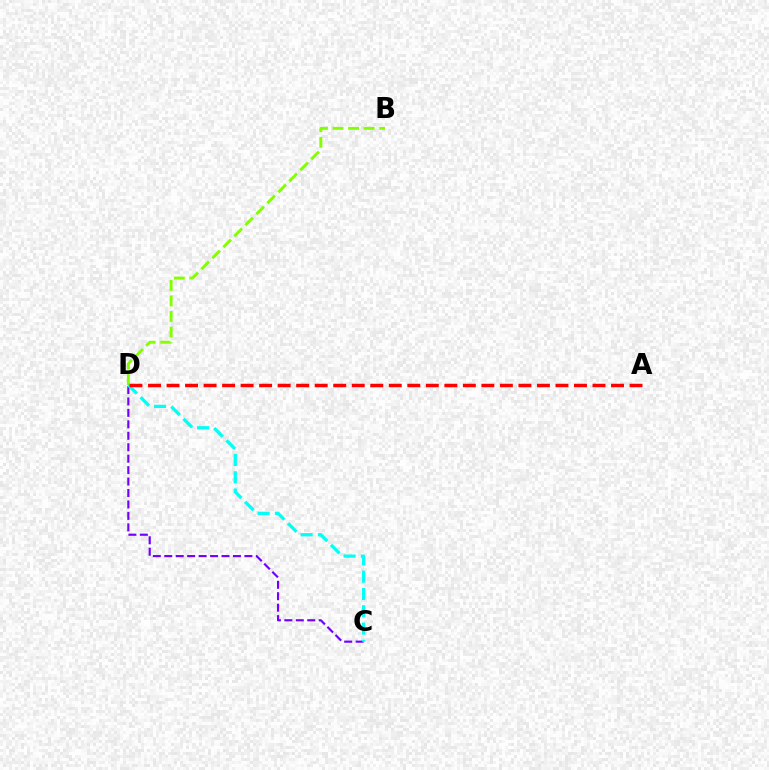{('B', 'D'): [{'color': '#84ff00', 'line_style': 'dashed', 'thickness': 2.11}], ('C', 'D'): [{'color': '#7200ff', 'line_style': 'dashed', 'thickness': 1.56}, {'color': '#00fff6', 'line_style': 'dashed', 'thickness': 2.35}], ('A', 'D'): [{'color': '#ff0000', 'line_style': 'dashed', 'thickness': 2.52}]}